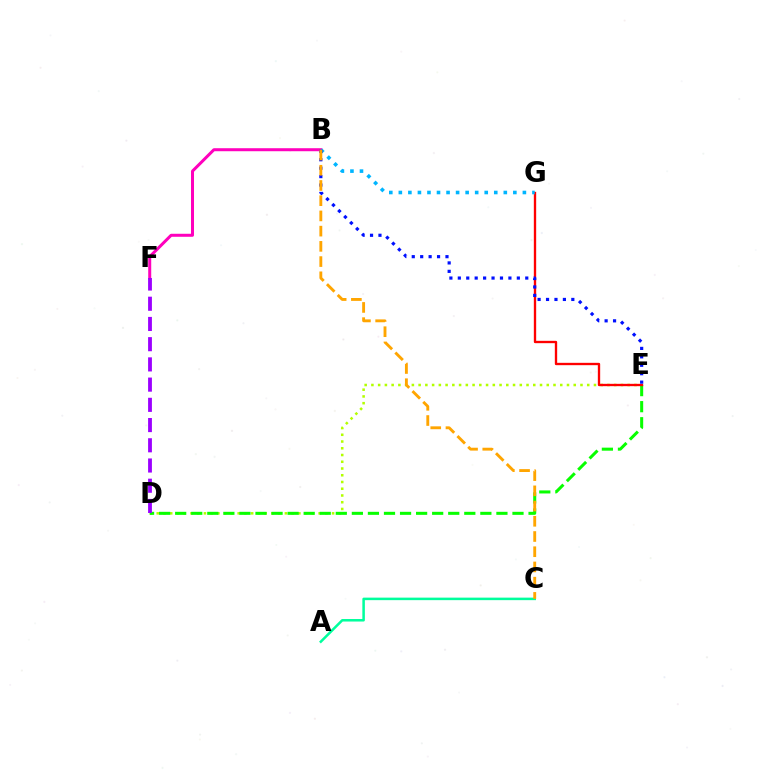{('D', 'E'): [{'color': '#b3ff00', 'line_style': 'dotted', 'thickness': 1.83}, {'color': '#08ff00', 'line_style': 'dashed', 'thickness': 2.18}], ('A', 'C'): [{'color': '#00ff9d', 'line_style': 'solid', 'thickness': 1.82}], ('E', 'G'): [{'color': '#ff0000', 'line_style': 'solid', 'thickness': 1.69}], ('B', 'F'): [{'color': '#ff00bd', 'line_style': 'solid', 'thickness': 2.17}], ('B', 'G'): [{'color': '#00b5ff', 'line_style': 'dotted', 'thickness': 2.59}], ('B', 'E'): [{'color': '#0010ff', 'line_style': 'dotted', 'thickness': 2.29}], ('D', 'F'): [{'color': '#9b00ff', 'line_style': 'dashed', 'thickness': 2.75}], ('B', 'C'): [{'color': '#ffa500', 'line_style': 'dashed', 'thickness': 2.07}]}